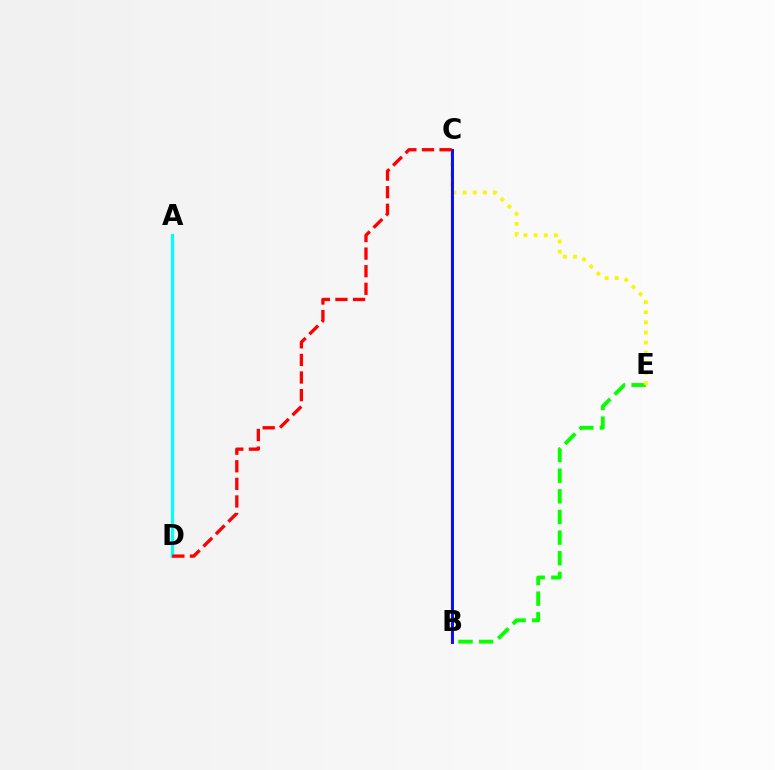{('B', 'E'): [{'color': '#08ff00', 'line_style': 'dashed', 'thickness': 2.8}], ('C', 'E'): [{'color': '#fcf500', 'line_style': 'dotted', 'thickness': 2.75}], ('B', 'C'): [{'color': '#ee00ff', 'line_style': 'solid', 'thickness': 1.57}, {'color': '#0010ff', 'line_style': 'solid', 'thickness': 2.1}], ('A', 'D'): [{'color': '#00fff6', 'line_style': 'solid', 'thickness': 2.33}], ('C', 'D'): [{'color': '#ff0000', 'line_style': 'dashed', 'thickness': 2.39}]}